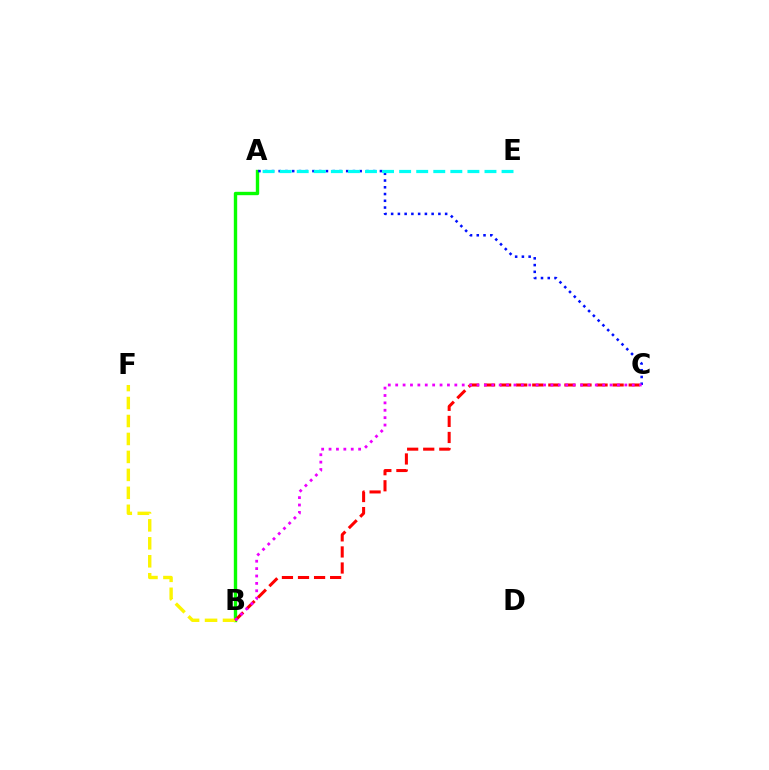{('A', 'B'): [{'color': '#08ff00', 'line_style': 'solid', 'thickness': 2.43}], ('A', 'C'): [{'color': '#0010ff', 'line_style': 'dotted', 'thickness': 1.83}], ('B', 'F'): [{'color': '#fcf500', 'line_style': 'dashed', 'thickness': 2.44}], ('B', 'C'): [{'color': '#ff0000', 'line_style': 'dashed', 'thickness': 2.18}, {'color': '#ee00ff', 'line_style': 'dotted', 'thickness': 2.01}], ('A', 'E'): [{'color': '#00fff6', 'line_style': 'dashed', 'thickness': 2.32}]}